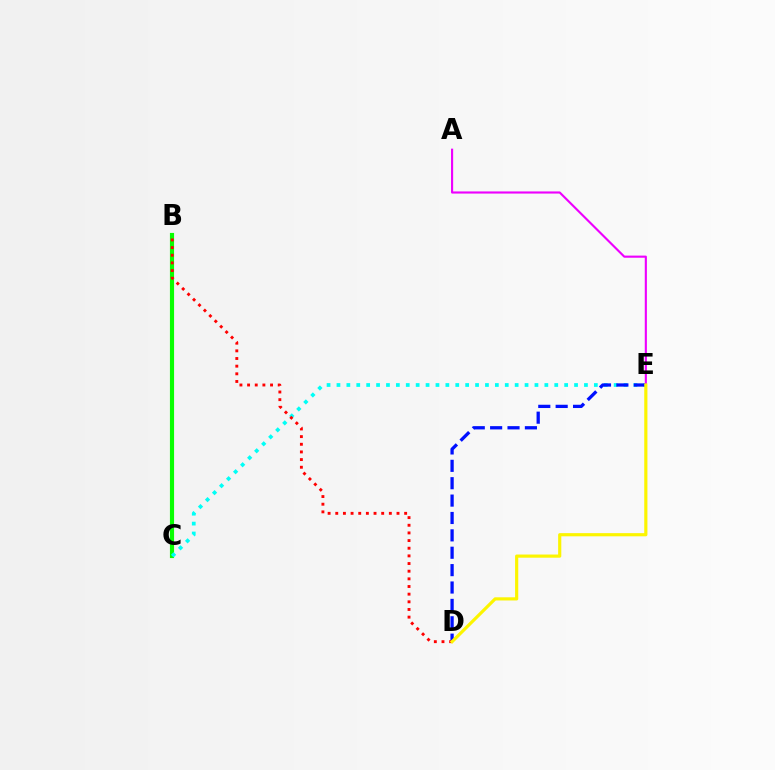{('B', 'C'): [{'color': '#08ff00', 'line_style': 'solid', 'thickness': 2.98}], ('C', 'E'): [{'color': '#00fff6', 'line_style': 'dotted', 'thickness': 2.69}], ('D', 'E'): [{'color': '#0010ff', 'line_style': 'dashed', 'thickness': 2.36}, {'color': '#fcf500', 'line_style': 'solid', 'thickness': 2.28}], ('A', 'E'): [{'color': '#ee00ff', 'line_style': 'solid', 'thickness': 1.53}], ('B', 'D'): [{'color': '#ff0000', 'line_style': 'dotted', 'thickness': 2.08}]}